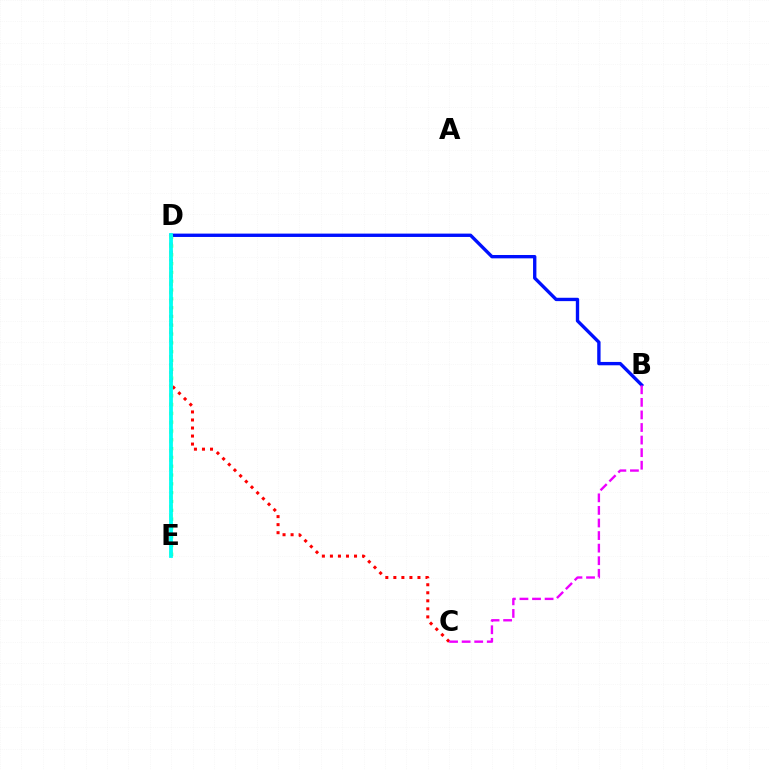{('B', 'D'): [{'color': '#0010ff', 'line_style': 'solid', 'thickness': 2.41}], ('D', 'E'): [{'color': '#08ff00', 'line_style': 'dotted', 'thickness': 2.39}, {'color': '#fcf500', 'line_style': 'dotted', 'thickness': 2.53}, {'color': '#00fff6', 'line_style': 'solid', 'thickness': 2.73}], ('C', 'D'): [{'color': '#ff0000', 'line_style': 'dotted', 'thickness': 2.18}], ('B', 'C'): [{'color': '#ee00ff', 'line_style': 'dashed', 'thickness': 1.71}]}